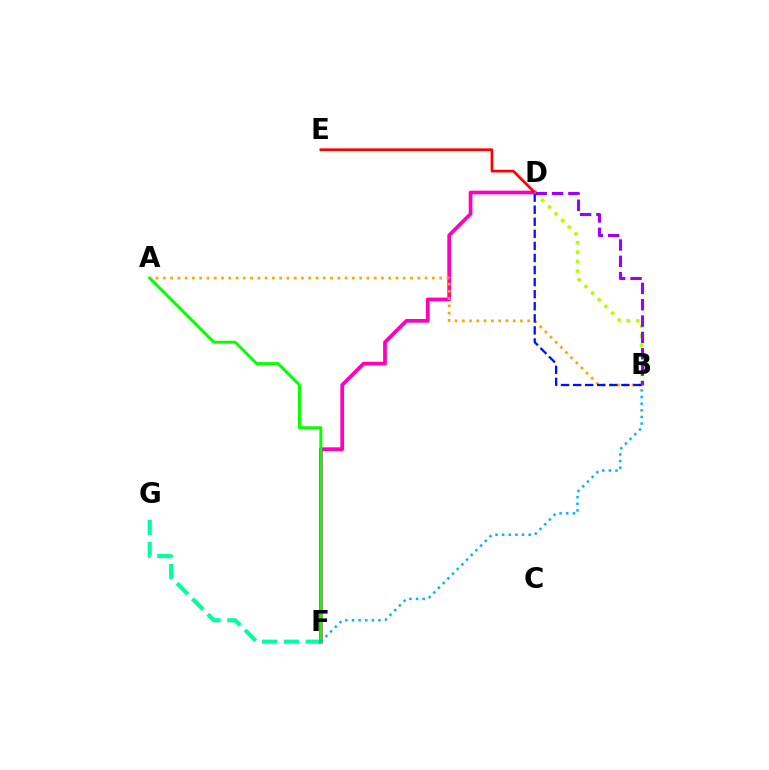{('F', 'G'): [{'color': '#00ff9d', 'line_style': 'dashed', 'thickness': 2.96}], ('D', 'F'): [{'color': '#ff00bd', 'line_style': 'solid', 'thickness': 2.68}], ('A', 'B'): [{'color': '#ffa500', 'line_style': 'dotted', 'thickness': 1.98}], ('D', 'E'): [{'color': '#ff0000', 'line_style': 'solid', 'thickness': 1.95}], ('A', 'F'): [{'color': '#08ff00', 'line_style': 'solid', 'thickness': 2.15}], ('B', 'D'): [{'color': '#b3ff00', 'line_style': 'dotted', 'thickness': 2.57}, {'color': '#0010ff', 'line_style': 'dashed', 'thickness': 1.64}, {'color': '#9b00ff', 'line_style': 'dashed', 'thickness': 2.22}], ('B', 'F'): [{'color': '#00b5ff', 'line_style': 'dotted', 'thickness': 1.8}]}